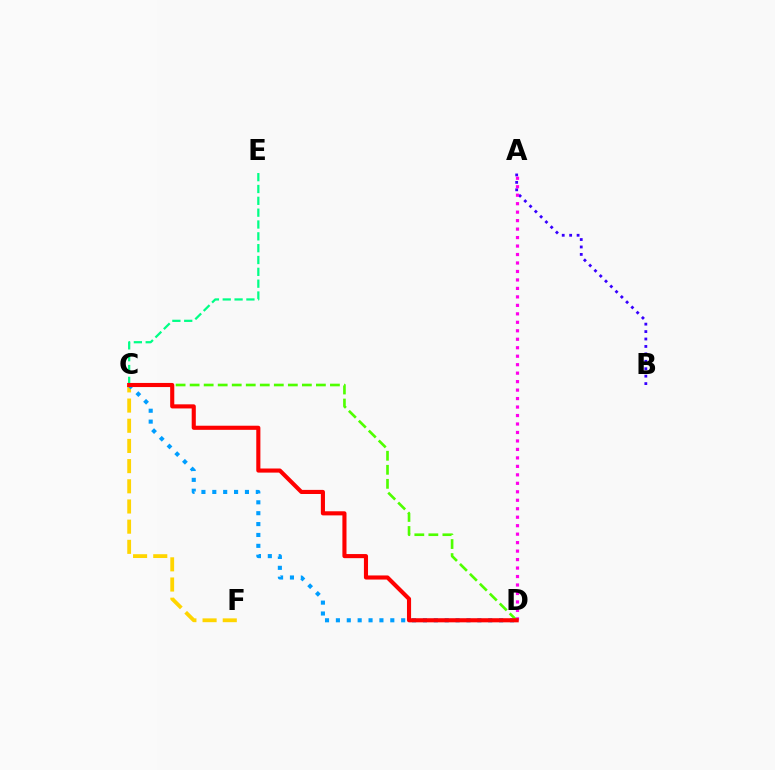{('C', 'F'): [{'color': '#ffd500', 'line_style': 'dashed', 'thickness': 2.74}], ('C', 'D'): [{'color': '#009eff', 'line_style': 'dotted', 'thickness': 2.96}, {'color': '#4fff00', 'line_style': 'dashed', 'thickness': 1.91}, {'color': '#ff0000', 'line_style': 'solid', 'thickness': 2.96}], ('C', 'E'): [{'color': '#00ff86', 'line_style': 'dashed', 'thickness': 1.61}], ('A', 'B'): [{'color': '#3700ff', 'line_style': 'dotted', 'thickness': 2.02}], ('A', 'D'): [{'color': '#ff00ed', 'line_style': 'dotted', 'thickness': 2.3}]}